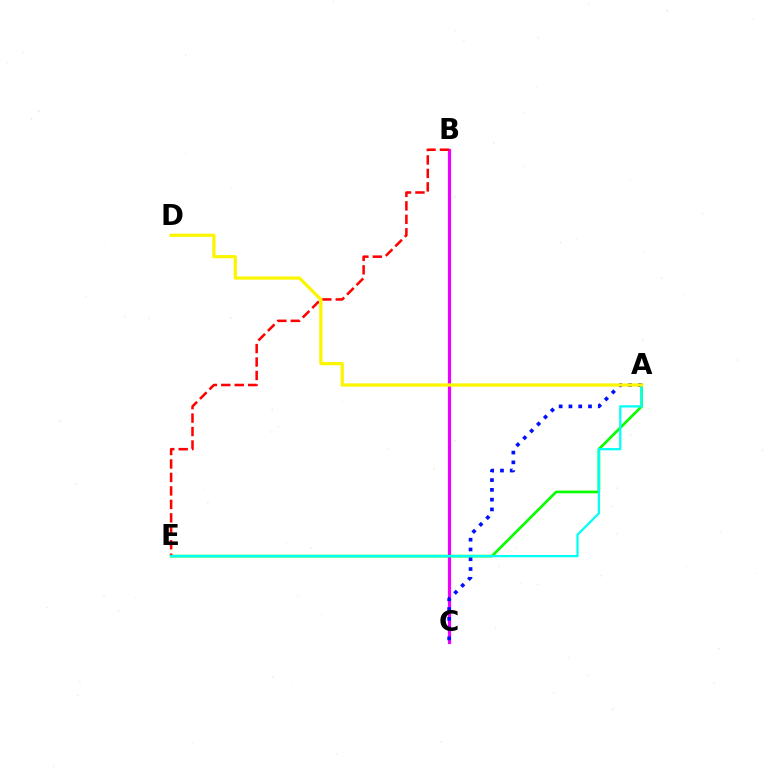{('B', 'C'): [{'color': '#ee00ff', 'line_style': 'solid', 'thickness': 2.29}], ('B', 'E'): [{'color': '#ff0000', 'line_style': 'dashed', 'thickness': 1.83}], ('A', 'E'): [{'color': '#08ff00', 'line_style': 'solid', 'thickness': 1.93}, {'color': '#00fff6', 'line_style': 'solid', 'thickness': 1.61}], ('A', 'C'): [{'color': '#0010ff', 'line_style': 'dotted', 'thickness': 2.66}], ('A', 'D'): [{'color': '#fcf500', 'line_style': 'solid', 'thickness': 2.32}]}